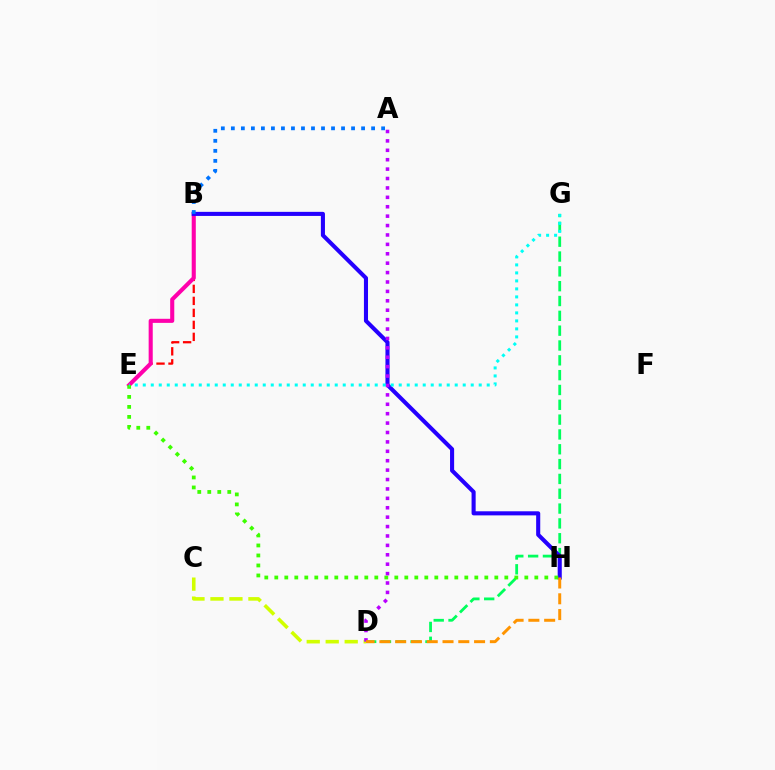{('B', 'E'): [{'color': '#ff0000', 'line_style': 'dashed', 'thickness': 1.63}, {'color': '#ff00ac', 'line_style': 'solid', 'thickness': 2.94}], ('C', 'D'): [{'color': '#d1ff00', 'line_style': 'dashed', 'thickness': 2.58}], ('D', 'G'): [{'color': '#00ff5c', 'line_style': 'dashed', 'thickness': 2.01}], ('B', 'H'): [{'color': '#2500ff', 'line_style': 'solid', 'thickness': 2.94}], ('A', 'B'): [{'color': '#0074ff', 'line_style': 'dotted', 'thickness': 2.72}], ('E', 'H'): [{'color': '#3dff00', 'line_style': 'dotted', 'thickness': 2.72}], ('A', 'D'): [{'color': '#b900ff', 'line_style': 'dotted', 'thickness': 2.56}], ('E', 'G'): [{'color': '#00fff6', 'line_style': 'dotted', 'thickness': 2.17}], ('D', 'H'): [{'color': '#ff9400', 'line_style': 'dashed', 'thickness': 2.14}]}